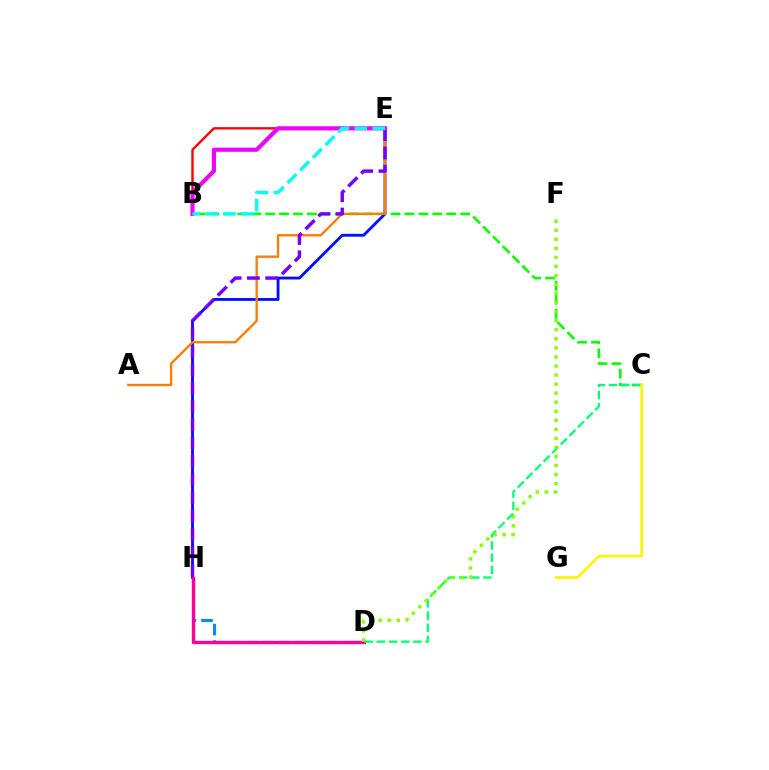{('B', 'C'): [{'color': '#08ff00', 'line_style': 'dashed', 'thickness': 1.89}], ('E', 'H'): [{'color': '#0010ff', 'line_style': 'solid', 'thickness': 2.06}, {'color': '#7200ff', 'line_style': 'dashed', 'thickness': 2.48}], ('D', 'H'): [{'color': '#008cff', 'line_style': 'dashed', 'thickness': 2.25}, {'color': '#ff0094', 'line_style': 'solid', 'thickness': 2.41}], ('A', 'E'): [{'color': '#ff7c00', 'line_style': 'solid', 'thickness': 1.7}], ('B', 'E'): [{'color': '#ff0000', 'line_style': 'solid', 'thickness': 1.71}, {'color': '#ee00ff', 'line_style': 'solid', 'thickness': 3.0}, {'color': '#00fff6', 'line_style': 'dashed', 'thickness': 2.44}], ('C', 'D'): [{'color': '#00ff74', 'line_style': 'dashed', 'thickness': 1.65}], ('D', 'F'): [{'color': '#84ff00', 'line_style': 'dotted', 'thickness': 2.46}], ('C', 'G'): [{'color': '#fcf500', 'line_style': 'solid', 'thickness': 1.92}]}